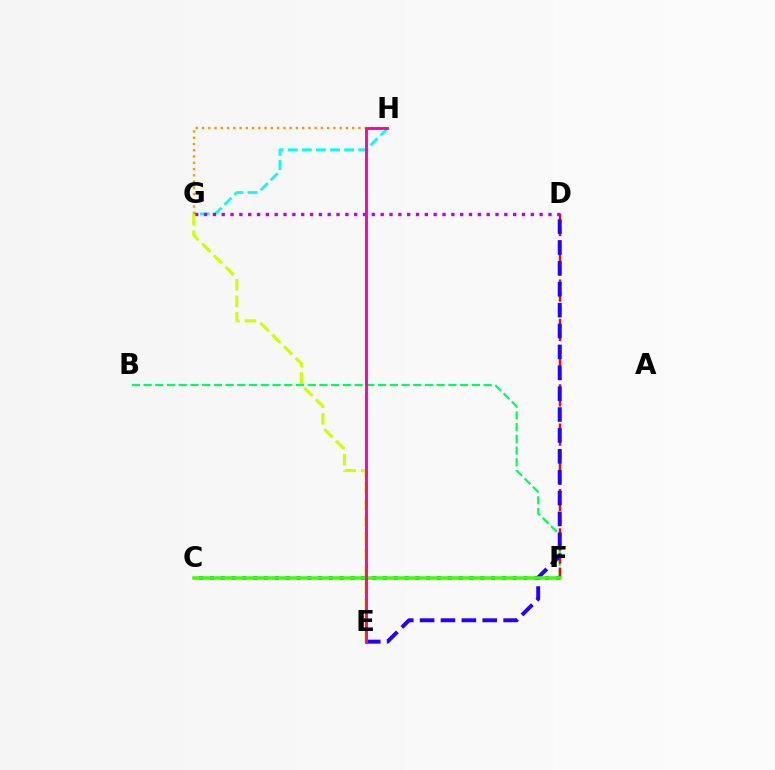{('B', 'F'): [{'color': '#00ff5c', 'line_style': 'dashed', 'thickness': 1.59}], ('G', 'H'): [{'color': '#00fff6', 'line_style': 'dashed', 'thickness': 1.91}, {'color': '#ff9400', 'line_style': 'dotted', 'thickness': 1.7}], ('D', 'F'): [{'color': '#ff0000', 'line_style': 'dashed', 'thickness': 1.78}], ('C', 'F'): [{'color': '#0074ff', 'line_style': 'dotted', 'thickness': 2.94}, {'color': '#3dff00', 'line_style': 'solid', 'thickness': 2.53}], ('D', 'E'): [{'color': '#2500ff', 'line_style': 'dashed', 'thickness': 2.84}], ('D', 'G'): [{'color': '#b900ff', 'line_style': 'dotted', 'thickness': 2.4}], ('E', 'G'): [{'color': '#d1ff00', 'line_style': 'dashed', 'thickness': 2.25}], ('E', 'H'): [{'color': '#ff00ac', 'line_style': 'solid', 'thickness': 2.07}]}